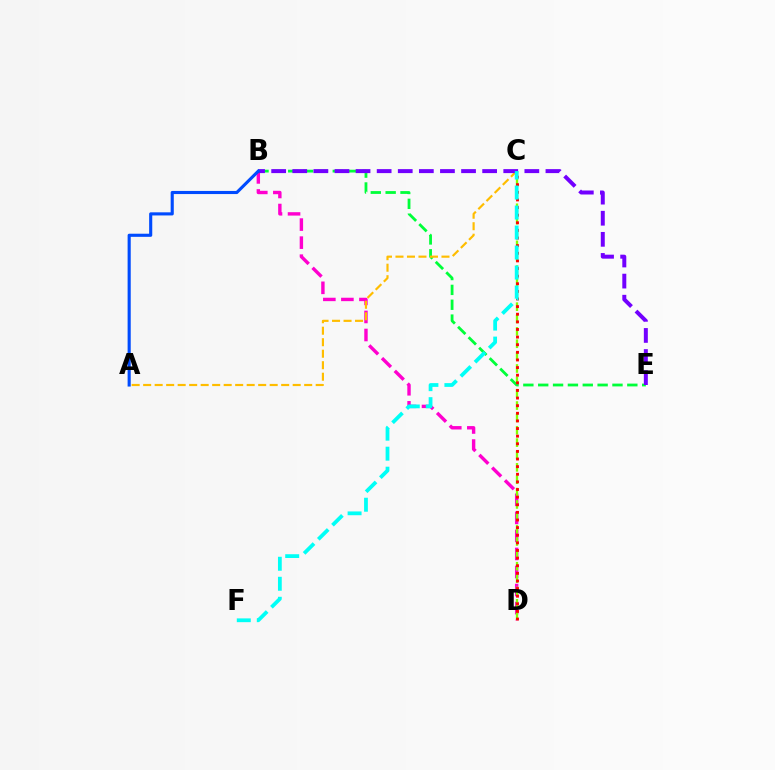{('B', 'D'): [{'color': '#ff00cf', 'line_style': 'dashed', 'thickness': 2.45}], ('C', 'D'): [{'color': '#84ff00', 'line_style': 'dashed', 'thickness': 1.68}, {'color': '#ff0000', 'line_style': 'dotted', 'thickness': 2.07}], ('B', 'E'): [{'color': '#00ff39', 'line_style': 'dashed', 'thickness': 2.02}, {'color': '#7200ff', 'line_style': 'dashed', 'thickness': 2.87}], ('A', 'C'): [{'color': '#ffbd00', 'line_style': 'dashed', 'thickness': 1.56}], ('A', 'B'): [{'color': '#004bff', 'line_style': 'solid', 'thickness': 2.24}], ('C', 'F'): [{'color': '#00fff6', 'line_style': 'dashed', 'thickness': 2.72}]}